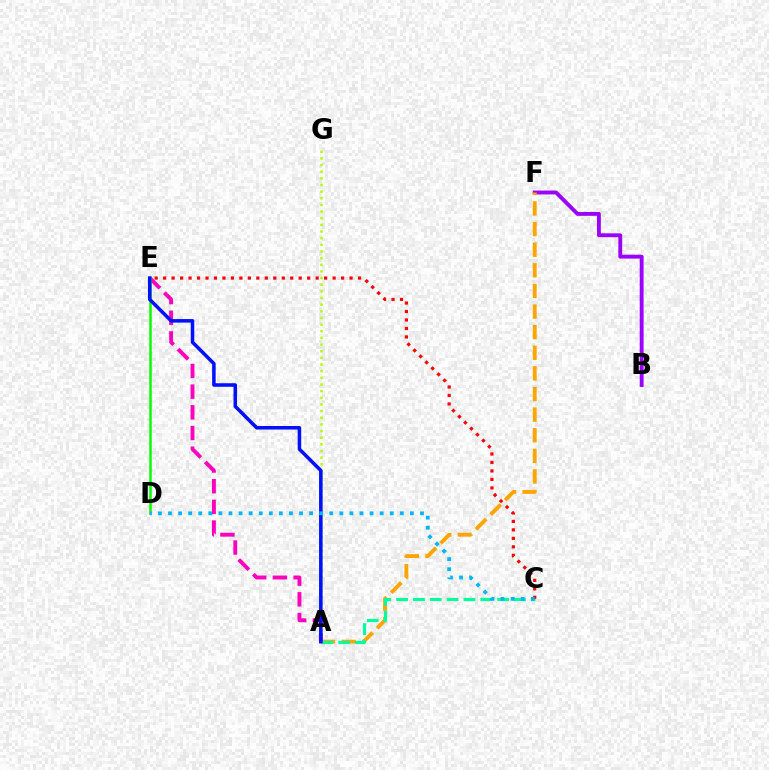{('B', 'F'): [{'color': '#9b00ff', 'line_style': 'solid', 'thickness': 2.79}], ('A', 'F'): [{'color': '#ffa500', 'line_style': 'dashed', 'thickness': 2.8}], ('A', 'G'): [{'color': '#b3ff00', 'line_style': 'dotted', 'thickness': 1.81}], ('A', 'C'): [{'color': '#00ff9d', 'line_style': 'dashed', 'thickness': 2.29}], ('A', 'E'): [{'color': '#ff00bd', 'line_style': 'dashed', 'thickness': 2.81}, {'color': '#0010ff', 'line_style': 'solid', 'thickness': 2.55}], ('D', 'E'): [{'color': '#08ff00', 'line_style': 'solid', 'thickness': 1.8}], ('C', 'E'): [{'color': '#ff0000', 'line_style': 'dotted', 'thickness': 2.3}], ('C', 'D'): [{'color': '#00b5ff', 'line_style': 'dotted', 'thickness': 2.74}]}